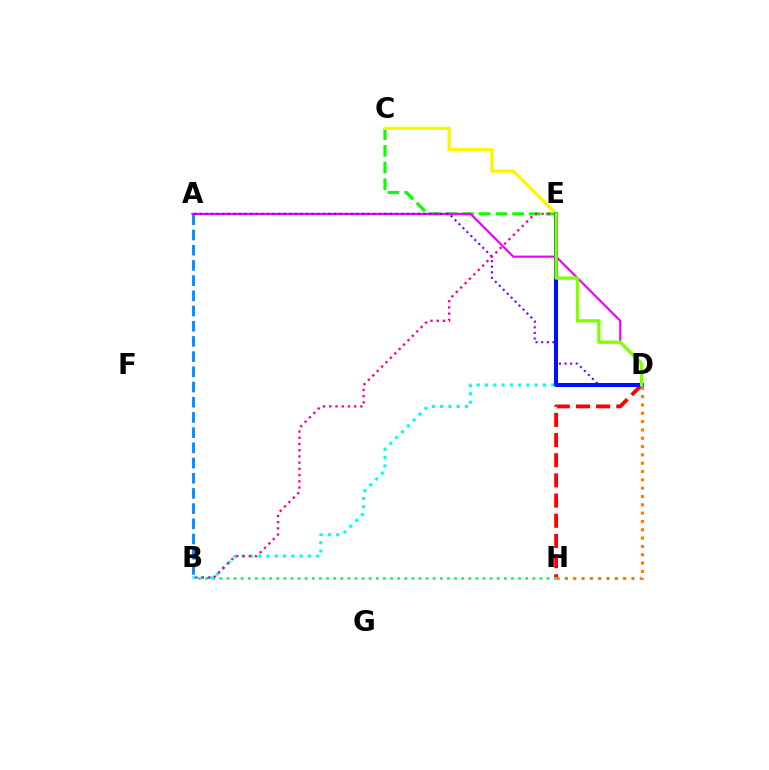{('A', 'B'): [{'color': '#008cff', 'line_style': 'dashed', 'thickness': 2.07}], ('C', 'E'): [{'color': '#08ff00', 'line_style': 'dashed', 'thickness': 2.27}, {'color': '#fcf500', 'line_style': 'solid', 'thickness': 2.33}], ('A', 'D'): [{'color': '#ee00ff', 'line_style': 'solid', 'thickness': 1.56}, {'color': '#7200ff', 'line_style': 'dotted', 'thickness': 1.52}], ('D', 'H'): [{'color': '#ff0000', 'line_style': 'dashed', 'thickness': 2.74}, {'color': '#ff7c00', 'line_style': 'dotted', 'thickness': 2.26}], ('B', 'H'): [{'color': '#00ff74', 'line_style': 'dotted', 'thickness': 1.93}], ('B', 'D'): [{'color': '#00fff6', 'line_style': 'dotted', 'thickness': 2.25}], ('B', 'E'): [{'color': '#ff0094', 'line_style': 'dotted', 'thickness': 1.69}], ('D', 'E'): [{'color': '#0010ff', 'line_style': 'solid', 'thickness': 2.92}, {'color': '#84ff00', 'line_style': 'solid', 'thickness': 2.42}]}